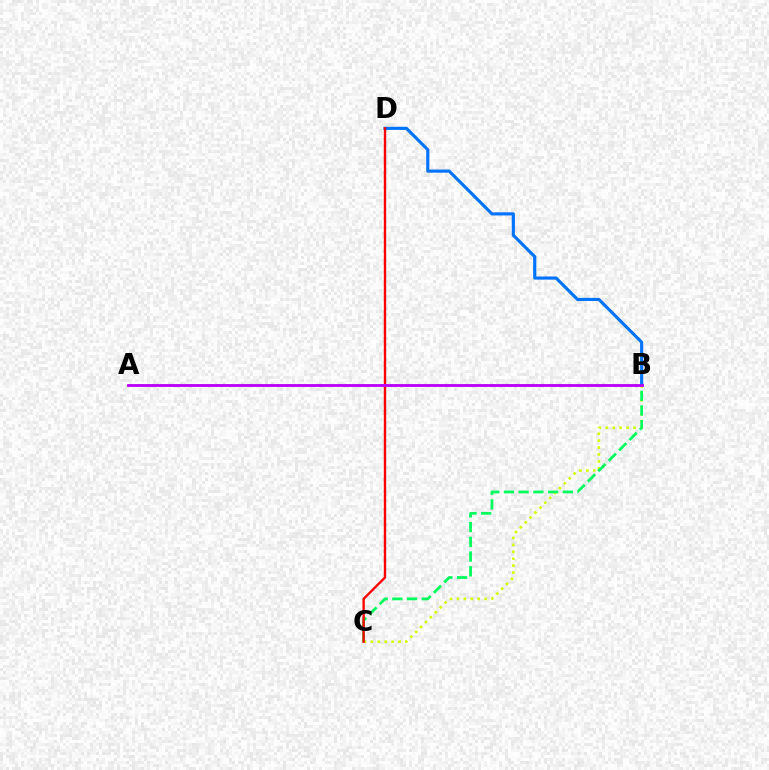{('B', 'C'): [{'color': '#d1ff00', 'line_style': 'dotted', 'thickness': 1.88}, {'color': '#00ff5c', 'line_style': 'dashed', 'thickness': 2.0}], ('B', 'D'): [{'color': '#0074ff', 'line_style': 'solid', 'thickness': 2.26}], ('C', 'D'): [{'color': '#ff0000', 'line_style': 'solid', 'thickness': 1.72}], ('A', 'B'): [{'color': '#b900ff', 'line_style': 'solid', 'thickness': 2.04}]}